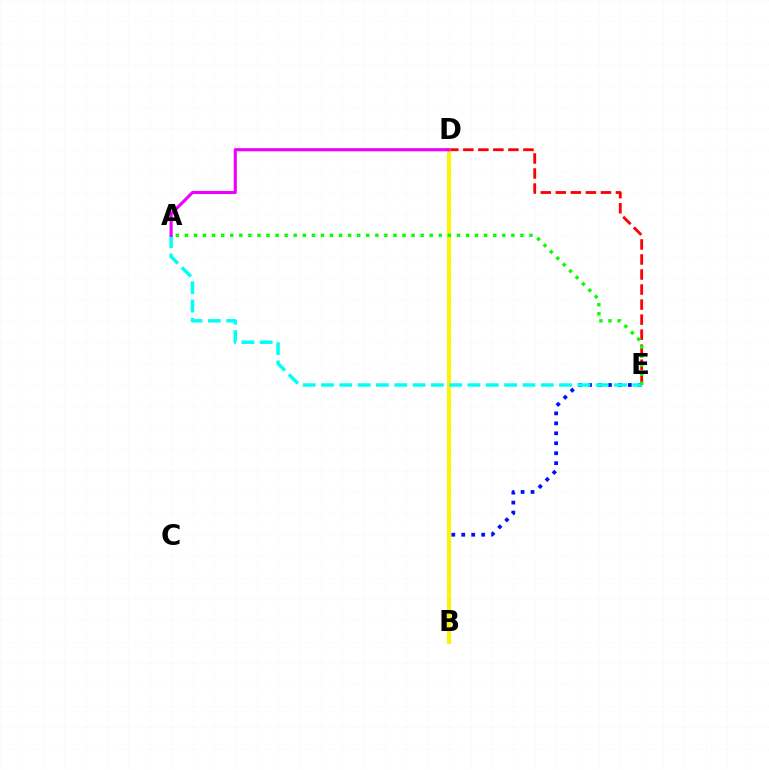{('D', 'E'): [{'color': '#ff0000', 'line_style': 'dashed', 'thickness': 2.04}], ('B', 'E'): [{'color': '#0010ff', 'line_style': 'dotted', 'thickness': 2.7}], ('B', 'D'): [{'color': '#fcf500', 'line_style': 'solid', 'thickness': 2.89}], ('A', 'E'): [{'color': '#00fff6', 'line_style': 'dashed', 'thickness': 2.49}, {'color': '#08ff00', 'line_style': 'dotted', 'thickness': 2.46}], ('A', 'D'): [{'color': '#ee00ff', 'line_style': 'solid', 'thickness': 2.24}]}